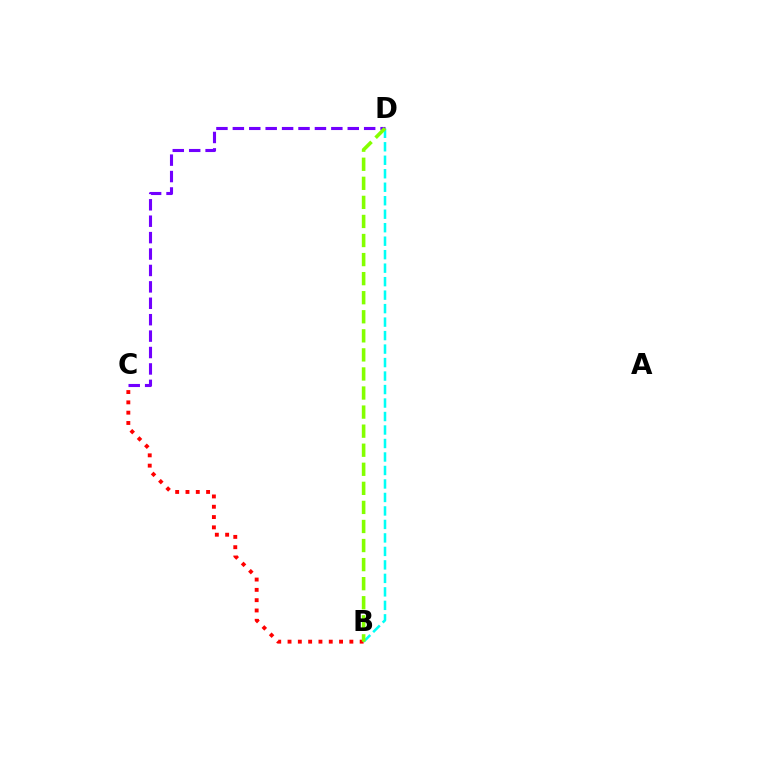{('B', 'C'): [{'color': '#ff0000', 'line_style': 'dotted', 'thickness': 2.8}], ('B', 'D'): [{'color': '#00fff6', 'line_style': 'dashed', 'thickness': 1.83}, {'color': '#84ff00', 'line_style': 'dashed', 'thickness': 2.59}], ('C', 'D'): [{'color': '#7200ff', 'line_style': 'dashed', 'thickness': 2.23}]}